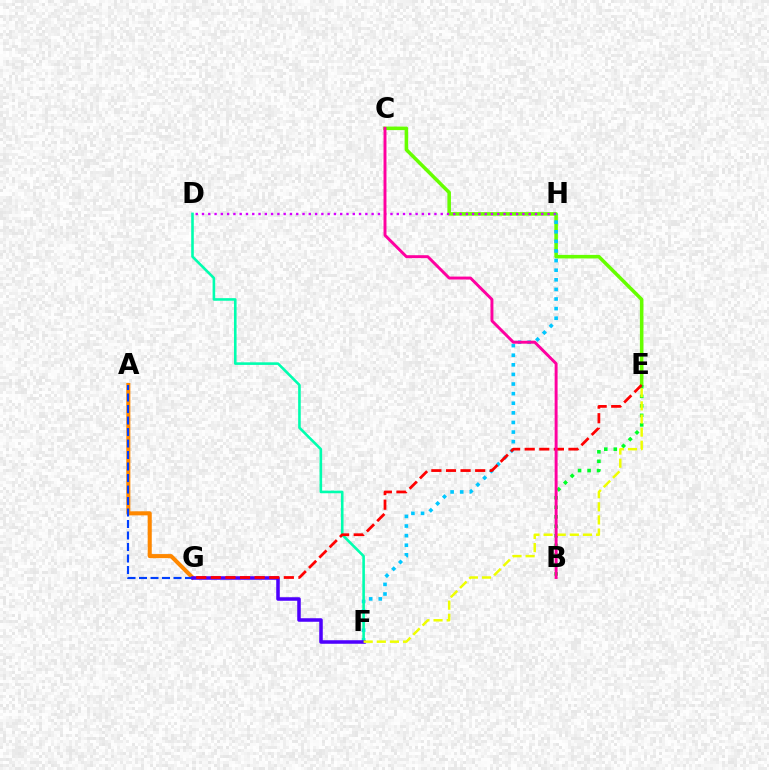{('C', 'E'): [{'color': '#66ff00', 'line_style': 'solid', 'thickness': 2.55}], ('A', 'G'): [{'color': '#ff8800', 'line_style': 'solid', 'thickness': 2.93}, {'color': '#003fff', 'line_style': 'dashed', 'thickness': 1.56}], ('D', 'H'): [{'color': '#d600ff', 'line_style': 'dotted', 'thickness': 1.71}], ('B', 'E'): [{'color': '#00ff27', 'line_style': 'dotted', 'thickness': 2.59}], ('F', 'H'): [{'color': '#00c7ff', 'line_style': 'dotted', 'thickness': 2.61}], ('D', 'F'): [{'color': '#00ffaf', 'line_style': 'solid', 'thickness': 1.87}], ('F', 'G'): [{'color': '#4f00ff', 'line_style': 'solid', 'thickness': 2.54}], ('E', 'G'): [{'color': '#ff0000', 'line_style': 'dashed', 'thickness': 1.98}], ('E', 'F'): [{'color': '#eeff00', 'line_style': 'dashed', 'thickness': 1.78}], ('B', 'C'): [{'color': '#ff00a0', 'line_style': 'solid', 'thickness': 2.12}]}